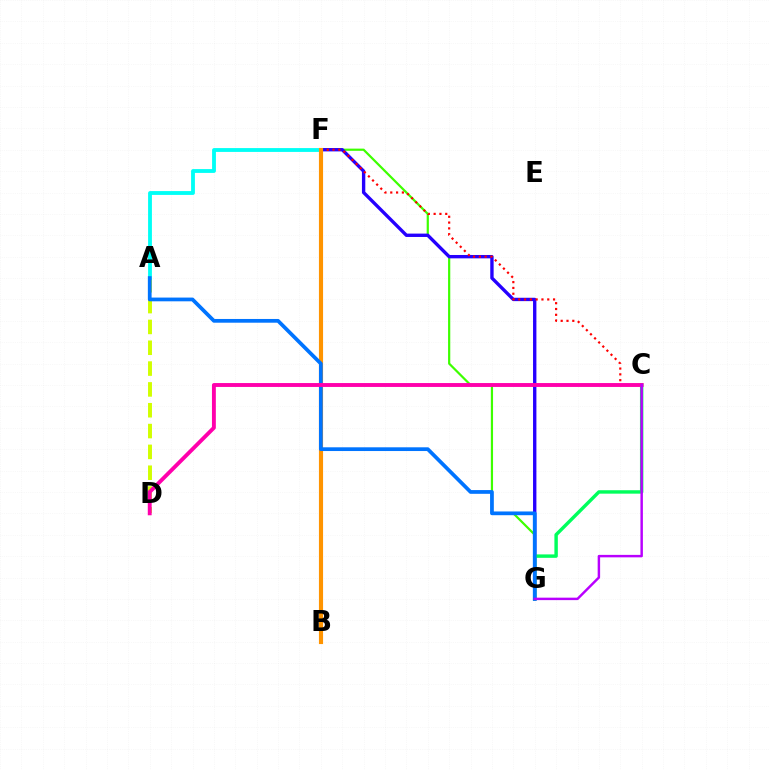{('F', 'G'): [{'color': '#3dff00', 'line_style': 'solid', 'thickness': 1.59}, {'color': '#2500ff', 'line_style': 'solid', 'thickness': 2.42}], ('A', 'D'): [{'color': '#d1ff00', 'line_style': 'dashed', 'thickness': 2.83}], ('C', 'G'): [{'color': '#00ff5c', 'line_style': 'solid', 'thickness': 2.47}, {'color': '#b900ff', 'line_style': 'solid', 'thickness': 1.77}], ('A', 'F'): [{'color': '#00fff6', 'line_style': 'solid', 'thickness': 2.76}], ('C', 'F'): [{'color': '#ff0000', 'line_style': 'dotted', 'thickness': 1.58}], ('B', 'F'): [{'color': '#ff9400', 'line_style': 'solid', 'thickness': 2.97}], ('A', 'G'): [{'color': '#0074ff', 'line_style': 'solid', 'thickness': 2.69}], ('C', 'D'): [{'color': '#ff00ac', 'line_style': 'solid', 'thickness': 2.8}]}